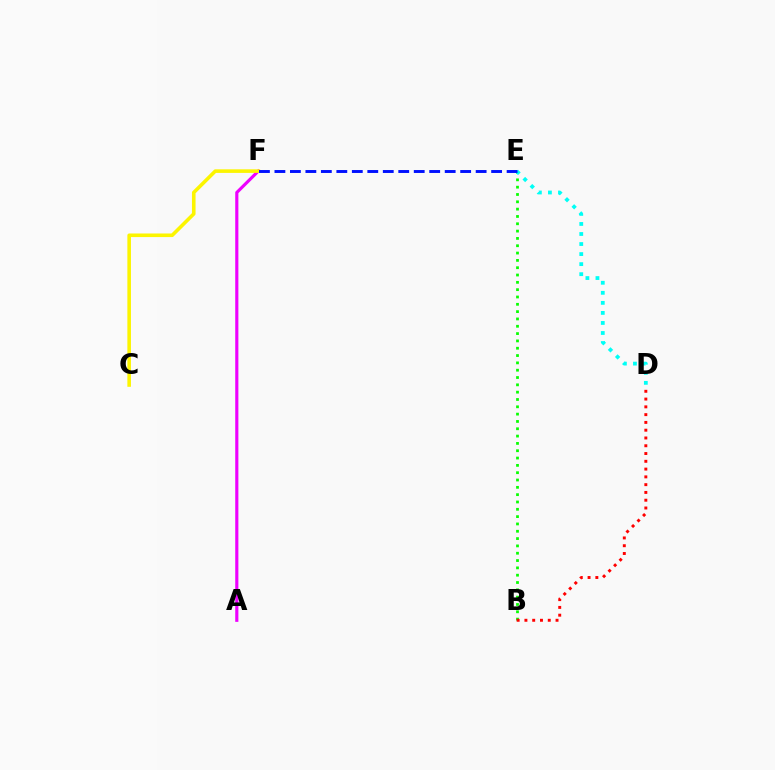{('A', 'F'): [{'color': '#ee00ff', 'line_style': 'solid', 'thickness': 2.27}], ('B', 'E'): [{'color': '#08ff00', 'line_style': 'dotted', 'thickness': 1.99}], ('B', 'D'): [{'color': '#ff0000', 'line_style': 'dotted', 'thickness': 2.11}], ('C', 'F'): [{'color': '#fcf500', 'line_style': 'solid', 'thickness': 2.58}], ('D', 'E'): [{'color': '#00fff6', 'line_style': 'dotted', 'thickness': 2.73}], ('E', 'F'): [{'color': '#0010ff', 'line_style': 'dashed', 'thickness': 2.1}]}